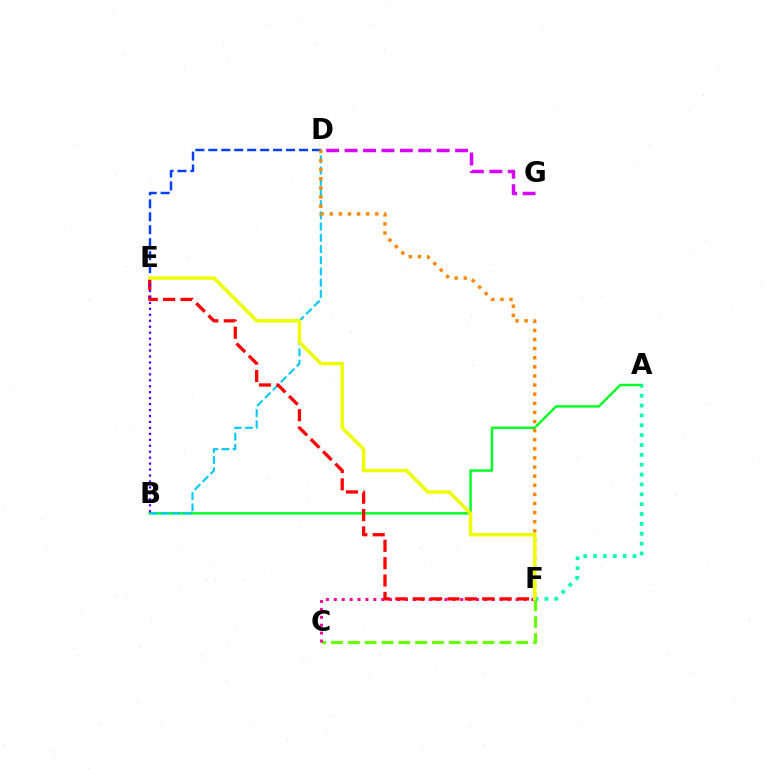{('C', 'F'): [{'color': '#66ff00', 'line_style': 'dashed', 'thickness': 2.29}, {'color': '#ff00a0', 'line_style': 'dotted', 'thickness': 2.15}], ('A', 'B'): [{'color': '#00ff27', 'line_style': 'solid', 'thickness': 1.75}], ('D', 'E'): [{'color': '#003fff', 'line_style': 'dashed', 'thickness': 1.76}], ('D', 'G'): [{'color': '#d600ff', 'line_style': 'dashed', 'thickness': 2.5}], ('B', 'D'): [{'color': '#00c7ff', 'line_style': 'dashed', 'thickness': 1.52}], ('D', 'F'): [{'color': '#ff8800', 'line_style': 'dotted', 'thickness': 2.48}], ('A', 'F'): [{'color': '#00ffaf', 'line_style': 'dotted', 'thickness': 2.68}], ('E', 'F'): [{'color': '#ff0000', 'line_style': 'dashed', 'thickness': 2.36}, {'color': '#eeff00', 'line_style': 'solid', 'thickness': 2.5}], ('B', 'E'): [{'color': '#4f00ff', 'line_style': 'dotted', 'thickness': 1.62}]}